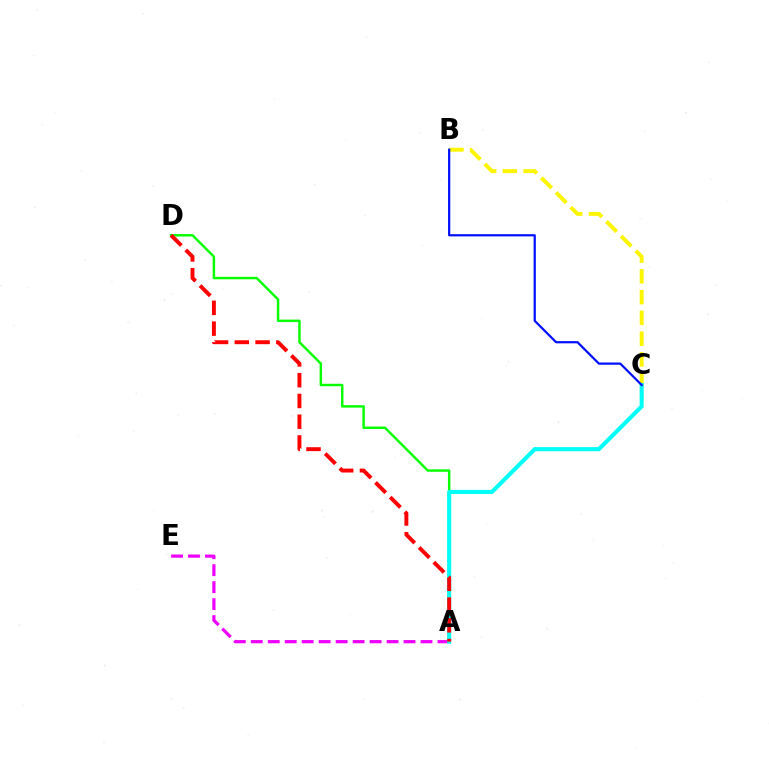{('A', 'D'): [{'color': '#08ff00', 'line_style': 'solid', 'thickness': 1.77}, {'color': '#ff0000', 'line_style': 'dashed', 'thickness': 2.82}], ('A', 'E'): [{'color': '#ee00ff', 'line_style': 'dashed', 'thickness': 2.31}], ('B', 'C'): [{'color': '#fcf500', 'line_style': 'dashed', 'thickness': 2.82}, {'color': '#0010ff', 'line_style': 'solid', 'thickness': 1.6}], ('A', 'C'): [{'color': '#00fff6', 'line_style': 'solid', 'thickness': 2.95}]}